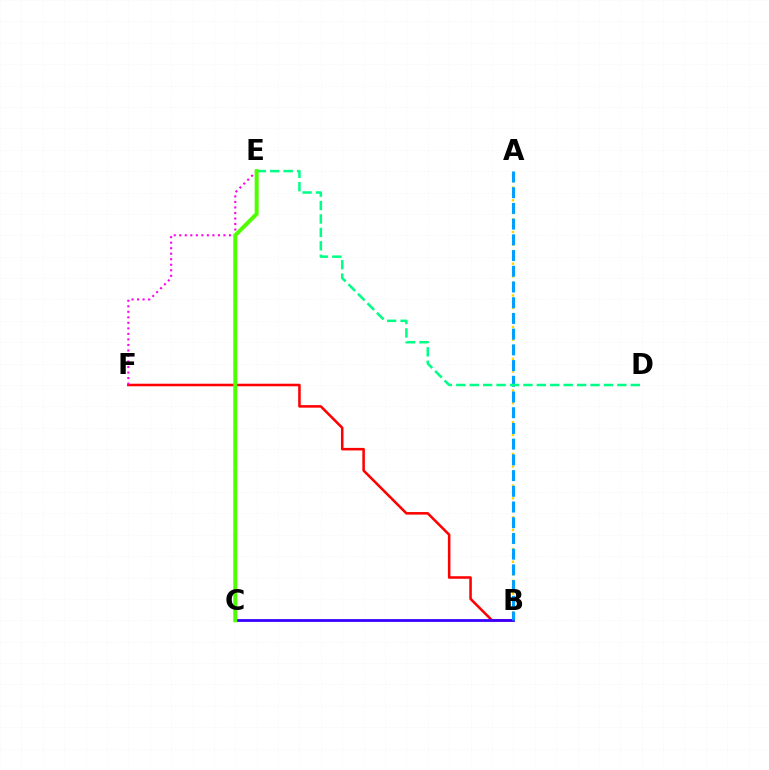{('A', 'B'): [{'color': '#ffd500', 'line_style': 'dotted', 'thickness': 1.72}, {'color': '#009eff', 'line_style': 'dashed', 'thickness': 2.13}], ('B', 'F'): [{'color': '#ff0000', 'line_style': 'solid', 'thickness': 1.83}], ('B', 'C'): [{'color': '#3700ff', 'line_style': 'solid', 'thickness': 2.0}], ('D', 'E'): [{'color': '#00ff86', 'line_style': 'dashed', 'thickness': 1.82}], ('E', 'F'): [{'color': '#ff00ed', 'line_style': 'dotted', 'thickness': 1.5}], ('C', 'E'): [{'color': '#4fff00', 'line_style': 'solid', 'thickness': 2.87}]}